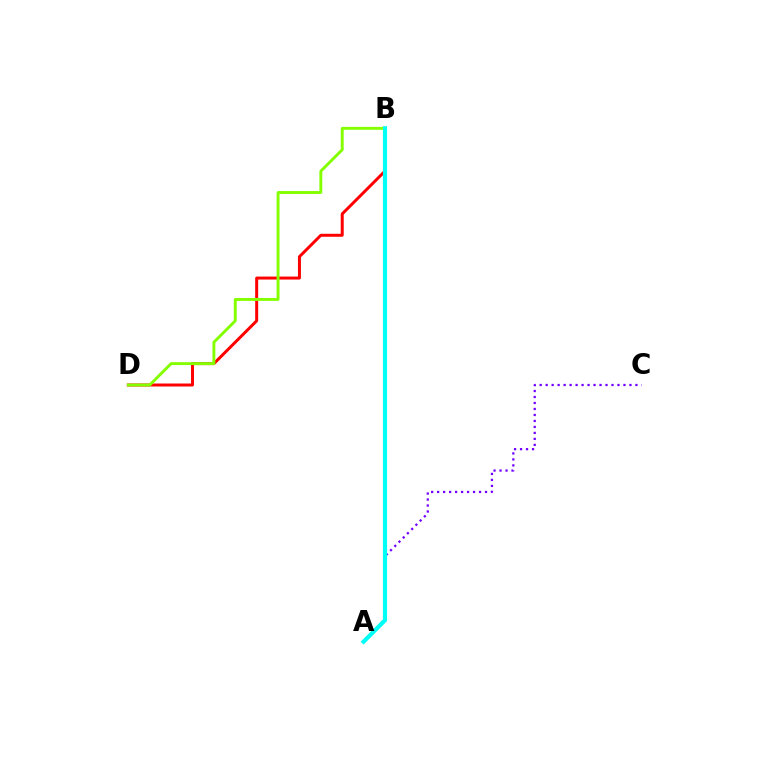{('A', 'C'): [{'color': '#7200ff', 'line_style': 'dotted', 'thickness': 1.63}], ('B', 'D'): [{'color': '#ff0000', 'line_style': 'solid', 'thickness': 2.14}, {'color': '#84ff00', 'line_style': 'solid', 'thickness': 2.09}], ('A', 'B'): [{'color': '#00fff6', 'line_style': 'solid', 'thickness': 2.98}]}